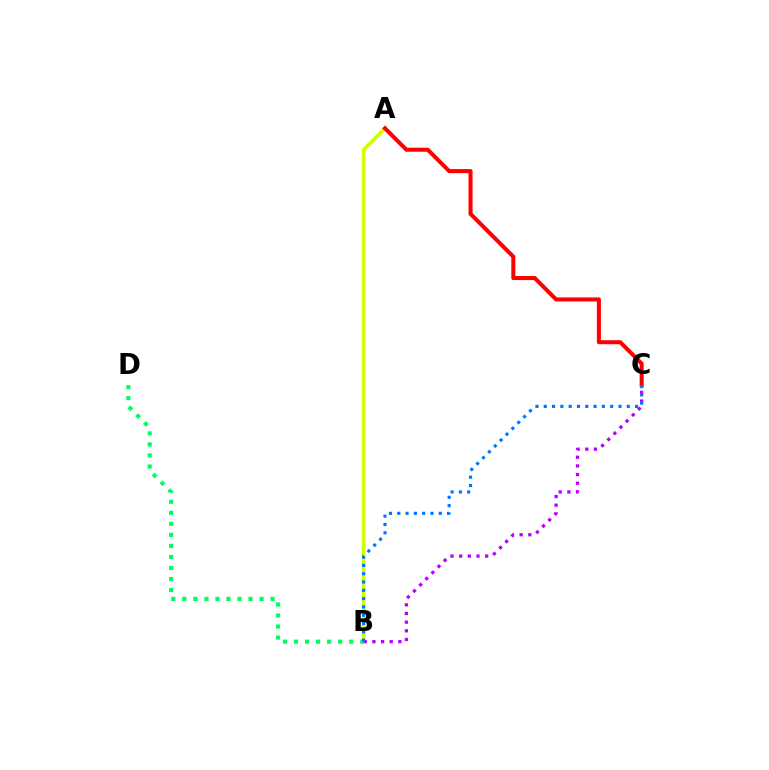{('A', 'B'): [{'color': '#d1ff00', 'line_style': 'solid', 'thickness': 2.61}], ('B', 'C'): [{'color': '#b900ff', 'line_style': 'dotted', 'thickness': 2.35}, {'color': '#0074ff', 'line_style': 'dotted', 'thickness': 2.26}], ('B', 'D'): [{'color': '#00ff5c', 'line_style': 'dotted', 'thickness': 3.0}], ('A', 'C'): [{'color': '#ff0000', 'line_style': 'solid', 'thickness': 2.91}]}